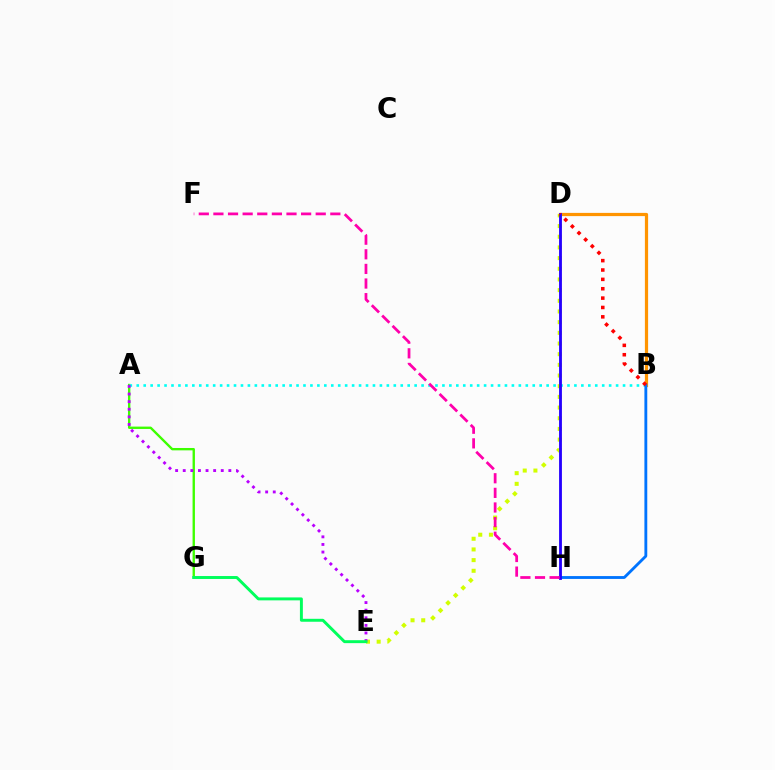{('B', 'D'): [{'color': '#ff9400', 'line_style': 'solid', 'thickness': 2.32}, {'color': '#ff0000', 'line_style': 'dotted', 'thickness': 2.55}], ('A', 'G'): [{'color': '#3dff00', 'line_style': 'solid', 'thickness': 1.7}], ('D', 'E'): [{'color': '#d1ff00', 'line_style': 'dotted', 'thickness': 2.9}], ('A', 'B'): [{'color': '#00fff6', 'line_style': 'dotted', 'thickness': 1.89}], ('B', 'H'): [{'color': '#0074ff', 'line_style': 'solid', 'thickness': 2.05}], ('A', 'E'): [{'color': '#b900ff', 'line_style': 'dotted', 'thickness': 2.07}], ('D', 'H'): [{'color': '#2500ff', 'line_style': 'solid', 'thickness': 2.03}], ('F', 'H'): [{'color': '#ff00ac', 'line_style': 'dashed', 'thickness': 1.99}], ('E', 'G'): [{'color': '#00ff5c', 'line_style': 'solid', 'thickness': 2.11}]}